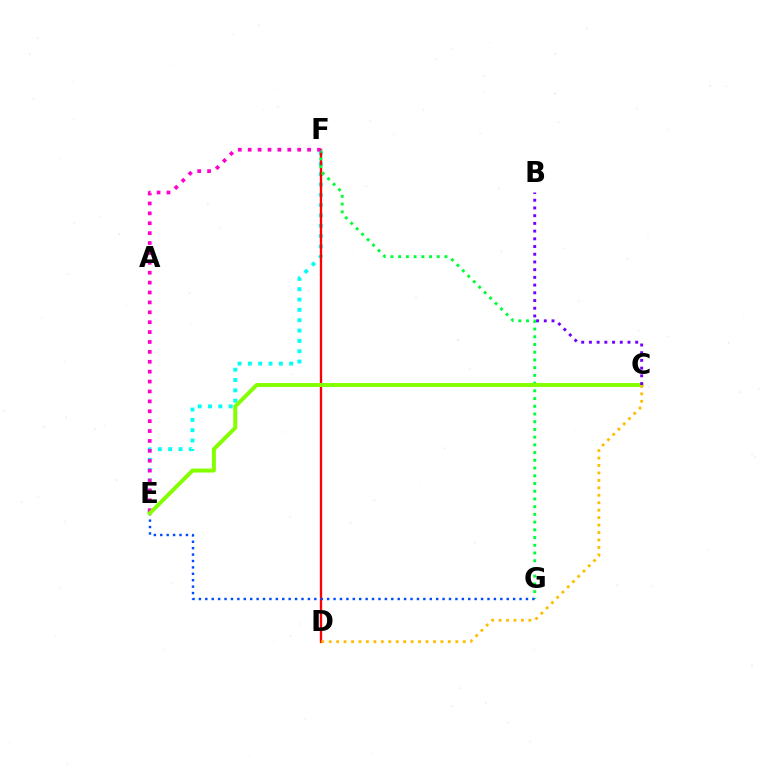{('E', 'F'): [{'color': '#00fff6', 'line_style': 'dotted', 'thickness': 2.81}, {'color': '#ff00cf', 'line_style': 'dotted', 'thickness': 2.69}], ('D', 'F'): [{'color': '#ff0000', 'line_style': 'solid', 'thickness': 1.67}], ('F', 'G'): [{'color': '#00ff39', 'line_style': 'dotted', 'thickness': 2.1}], ('E', 'G'): [{'color': '#004bff', 'line_style': 'dotted', 'thickness': 1.74}], ('C', 'E'): [{'color': '#84ff00', 'line_style': 'solid', 'thickness': 2.85}], ('B', 'C'): [{'color': '#7200ff', 'line_style': 'dotted', 'thickness': 2.1}], ('C', 'D'): [{'color': '#ffbd00', 'line_style': 'dotted', 'thickness': 2.02}]}